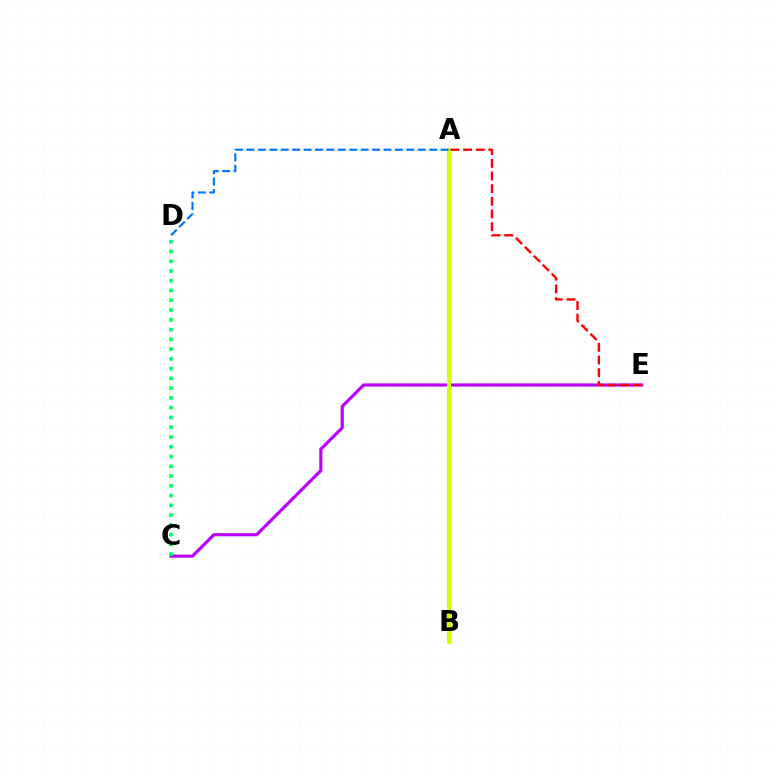{('C', 'E'): [{'color': '#b900ff', 'line_style': 'solid', 'thickness': 2.27}], ('C', 'D'): [{'color': '#00ff5c', 'line_style': 'dotted', 'thickness': 2.65}], ('A', 'B'): [{'color': '#d1ff00', 'line_style': 'solid', 'thickness': 2.89}], ('A', 'D'): [{'color': '#0074ff', 'line_style': 'dashed', 'thickness': 1.55}], ('A', 'E'): [{'color': '#ff0000', 'line_style': 'dashed', 'thickness': 1.72}]}